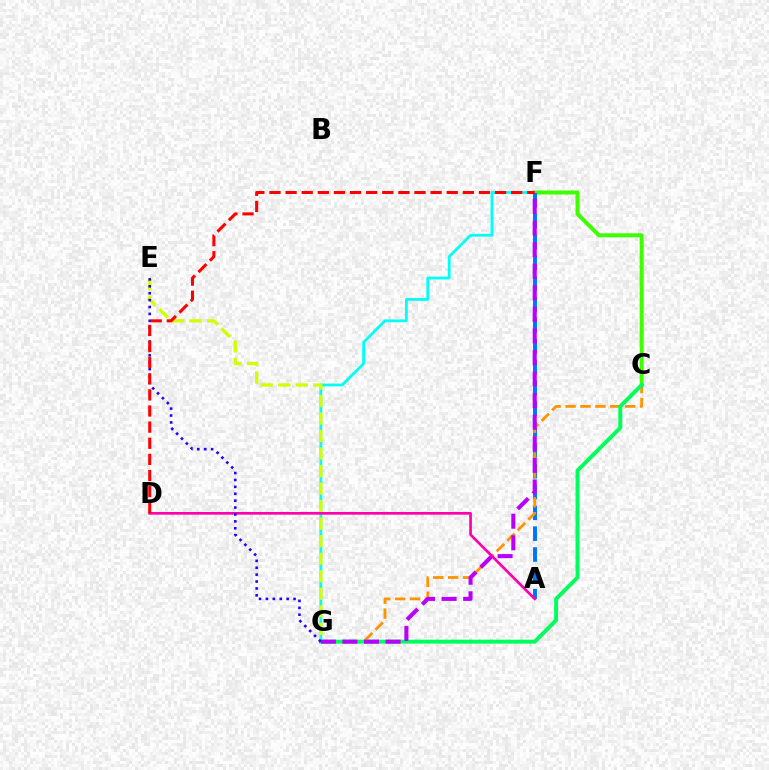{('F', 'G'): [{'color': '#00fff6', 'line_style': 'solid', 'thickness': 2.02}, {'color': '#b900ff', 'line_style': 'dashed', 'thickness': 2.93}], ('C', 'F'): [{'color': '#3dff00', 'line_style': 'solid', 'thickness': 2.88}], ('A', 'F'): [{'color': '#0074ff', 'line_style': 'dashed', 'thickness': 2.83}], ('C', 'G'): [{'color': '#ff9400', 'line_style': 'dashed', 'thickness': 2.02}, {'color': '#00ff5c', 'line_style': 'solid', 'thickness': 2.84}], ('E', 'G'): [{'color': '#d1ff00', 'line_style': 'dashed', 'thickness': 2.38}, {'color': '#2500ff', 'line_style': 'dotted', 'thickness': 1.88}], ('A', 'D'): [{'color': '#ff00ac', 'line_style': 'solid', 'thickness': 1.92}], ('D', 'F'): [{'color': '#ff0000', 'line_style': 'dashed', 'thickness': 2.19}]}